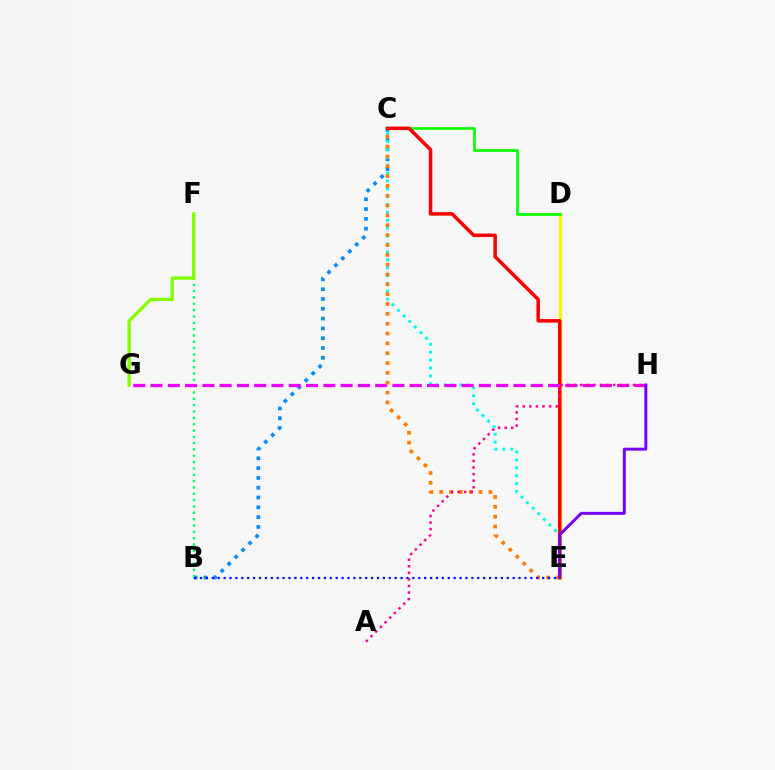{('B', 'C'): [{'color': '#008cff', 'line_style': 'dotted', 'thickness': 2.66}], ('B', 'F'): [{'color': '#00ff74', 'line_style': 'dotted', 'thickness': 1.72}], ('D', 'E'): [{'color': '#fcf500', 'line_style': 'solid', 'thickness': 2.32}], ('C', 'E'): [{'color': '#00fff6', 'line_style': 'dotted', 'thickness': 2.14}, {'color': '#ff0000', 'line_style': 'solid', 'thickness': 2.54}, {'color': '#ff7c00', 'line_style': 'dotted', 'thickness': 2.67}], ('C', 'D'): [{'color': '#08ff00', 'line_style': 'solid', 'thickness': 1.96}], ('G', 'H'): [{'color': '#ee00ff', 'line_style': 'dashed', 'thickness': 2.35}], ('E', 'H'): [{'color': '#7200ff', 'line_style': 'solid', 'thickness': 2.12}], ('F', 'G'): [{'color': '#84ff00', 'line_style': 'solid', 'thickness': 2.41}], ('A', 'H'): [{'color': '#ff0094', 'line_style': 'dotted', 'thickness': 1.79}], ('B', 'E'): [{'color': '#0010ff', 'line_style': 'dotted', 'thickness': 1.6}]}